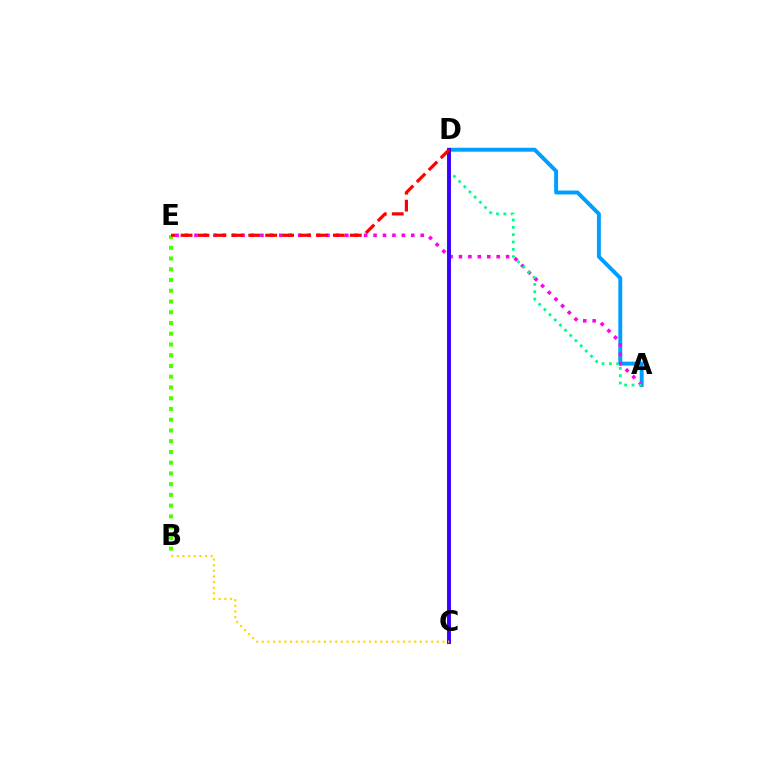{('A', 'D'): [{'color': '#009eff', 'line_style': 'solid', 'thickness': 2.83}, {'color': '#00ff86', 'line_style': 'dotted', 'thickness': 1.99}], ('A', 'E'): [{'color': '#ff00ed', 'line_style': 'dotted', 'thickness': 2.56}], ('B', 'E'): [{'color': '#4fff00', 'line_style': 'dotted', 'thickness': 2.92}], ('C', 'D'): [{'color': '#3700ff', 'line_style': 'solid', 'thickness': 2.82}], ('D', 'E'): [{'color': '#ff0000', 'line_style': 'dashed', 'thickness': 2.3}], ('B', 'C'): [{'color': '#ffd500', 'line_style': 'dotted', 'thickness': 1.53}]}